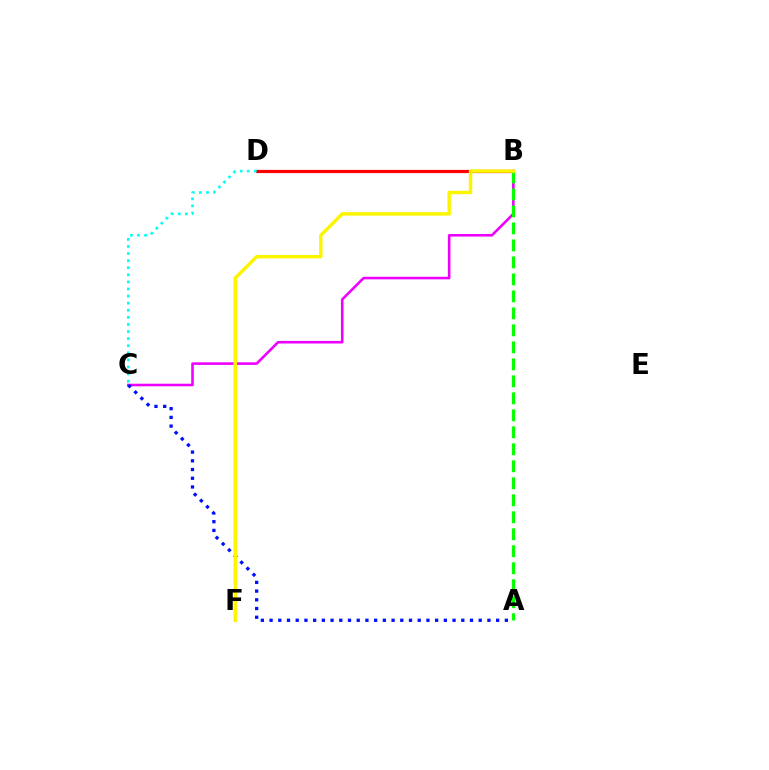{('B', 'C'): [{'color': '#ee00ff', 'line_style': 'solid', 'thickness': 1.86}], ('B', 'D'): [{'color': '#ff0000', 'line_style': 'solid', 'thickness': 2.3}], ('A', 'C'): [{'color': '#0010ff', 'line_style': 'dotted', 'thickness': 2.37}], ('A', 'B'): [{'color': '#08ff00', 'line_style': 'dashed', 'thickness': 2.31}], ('B', 'F'): [{'color': '#fcf500', 'line_style': 'solid', 'thickness': 2.48}], ('C', 'D'): [{'color': '#00fff6', 'line_style': 'dotted', 'thickness': 1.93}]}